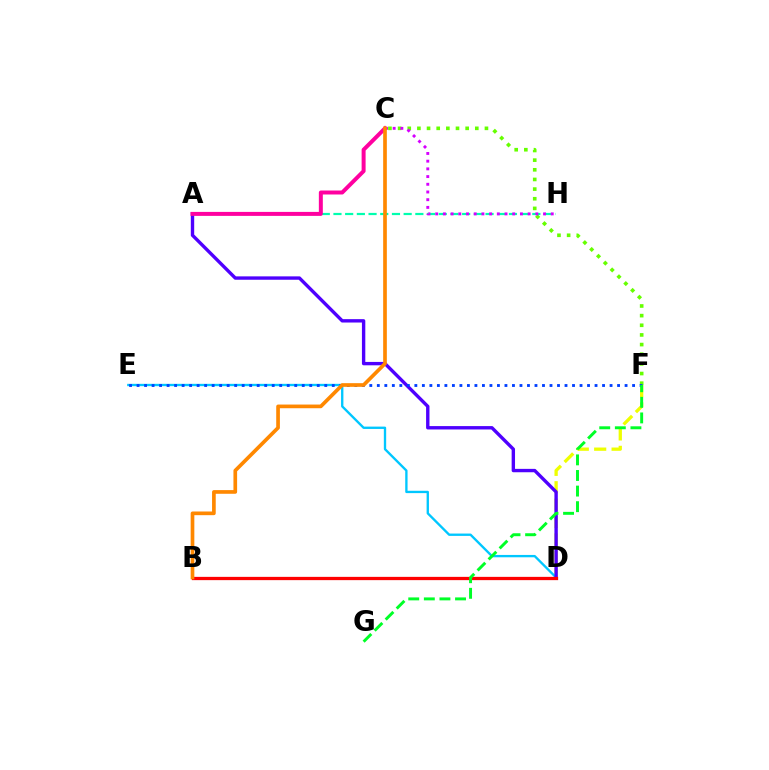{('D', 'F'): [{'color': '#eeff00', 'line_style': 'dashed', 'thickness': 2.36}], ('D', 'E'): [{'color': '#00c7ff', 'line_style': 'solid', 'thickness': 1.69}], ('A', 'D'): [{'color': '#4f00ff', 'line_style': 'solid', 'thickness': 2.43}], ('C', 'F'): [{'color': '#66ff00', 'line_style': 'dotted', 'thickness': 2.62}], ('E', 'F'): [{'color': '#003fff', 'line_style': 'dotted', 'thickness': 2.04}], ('B', 'D'): [{'color': '#ff0000', 'line_style': 'solid', 'thickness': 2.36}], ('F', 'G'): [{'color': '#00ff27', 'line_style': 'dashed', 'thickness': 2.12}], ('A', 'H'): [{'color': '#00ffaf', 'line_style': 'dashed', 'thickness': 1.59}], ('A', 'C'): [{'color': '#ff00a0', 'line_style': 'solid', 'thickness': 2.86}], ('C', 'H'): [{'color': '#d600ff', 'line_style': 'dotted', 'thickness': 2.09}], ('B', 'C'): [{'color': '#ff8800', 'line_style': 'solid', 'thickness': 2.65}]}